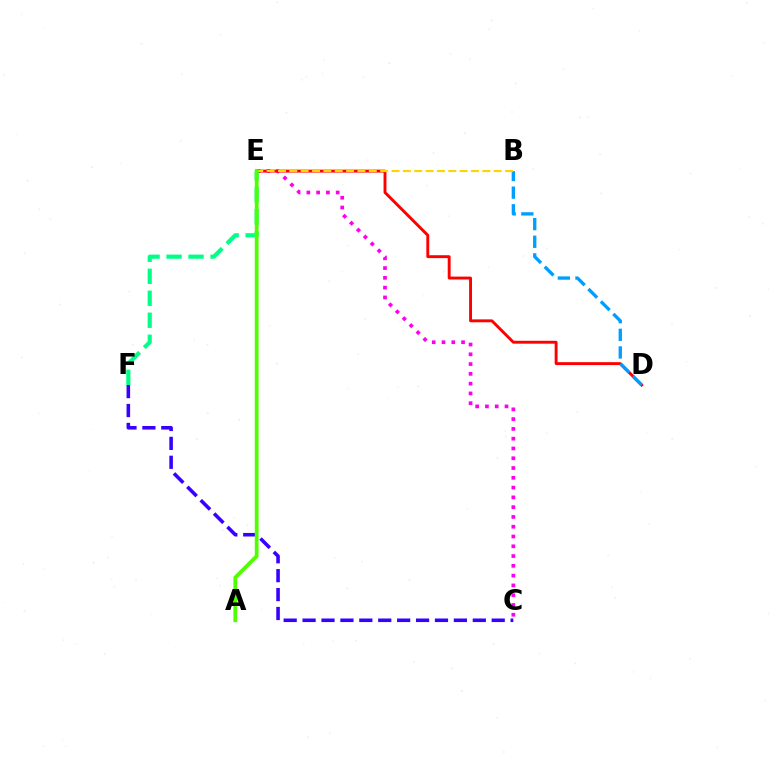{('C', 'E'): [{'color': '#ff00ed', 'line_style': 'dotted', 'thickness': 2.66}], ('C', 'F'): [{'color': '#3700ff', 'line_style': 'dashed', 'thickness': 2.57}], ('D', 'E'): [{'color': '#ff0000', 'line_style': 'solid', 'thickness': 2.09}], ('E', 'F'): [{'color': '#00ff86', 'line_style': 'dashed', 'thickness': 2.99}], ('B', 'D'): [{'color': '#009eff', 'line_style': 'dashed', 'thickness': 2.39}], ('B', 'E'): [{'color': '#ffd500', 'line_style': 'dashed', 'thickness': 1.54}], ('A', 'E'): [{'color': '#4fff00', 'line_style': 'solid', 'thickness': 2.7}]}